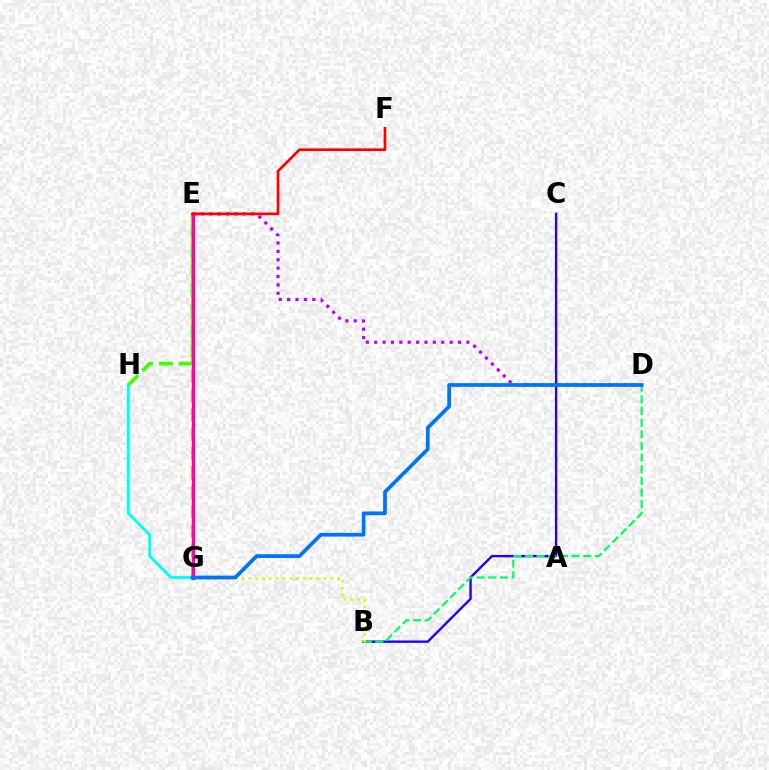{('B', 'C'): [{'color': '#2500ff', 'line_style': 'solid', 'thickness': 1.72}], ('G', 'H'): [{'color': '#00fff6', 'line_style': 'solid', 'thickness': 2.1}], ('D', 'E'): [{'color': '#b900ff', 'line_style': 'dotted', 'thickness': 2.28}], ('B', 'D'): [{'color': '#00ff5c', 'line_style': 'dashed', 'thickness': 1.58}], ('B', 'G'): [{'color': '#d1ff00', 'line_style': 'dotted', 'thickness': 1.85}], ('E', 'G'): [{'color': '#ff9400', 'line_style': 'dashed', 'thickness': 2.63}, {'color': '#ff00ac', 'line_style': 'solid', 'thickness': 2.34}], ('E', 'H'): [{'color': '#3dff00', 'line_style': 'dashed', 'thickness': 2.69}], ('E', 'F'): [{'color': '#ff0000', 'line_style': 'solid', 'thickness': 1.94}], ('D', 'G'): [{'color': '#0074ff', 'line_style': 'solid', 'thickness': 2.7}]}